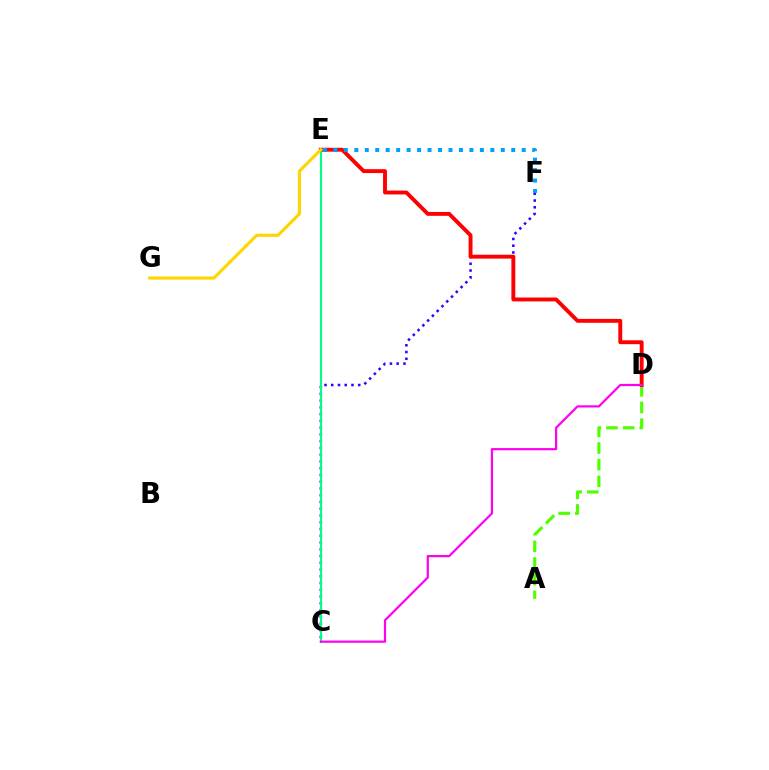{('A', 'D'): [{'color': '#4fff00', 'line_style': 'dashed', 'thickness': 2.26}], ('C', 'F'): [{'color': '#3700ff', 'line_style': 'dotted', 'thickness': 1.84}], ('C', 'E'): [{'color': '#00ff86', 'line_style': 'solid', 'thickness': 1.53}], ('D', 'E'): [{'color': '#ff0000', 'line_style': 'solid', 'thickness': 2.81}], ('E', 'F'): [{'color': '#009eff', 'line_style': 'dotted', 'thickness': 2.84}], ('C', 'D'): [{'color': '#ff00ed', 'line_style': 'solid', 'thickness': 1.58}], ('E', 'G'): [{'color': '#ffd500', 'line_style': 'solid', 'thickness': 2.24}]}